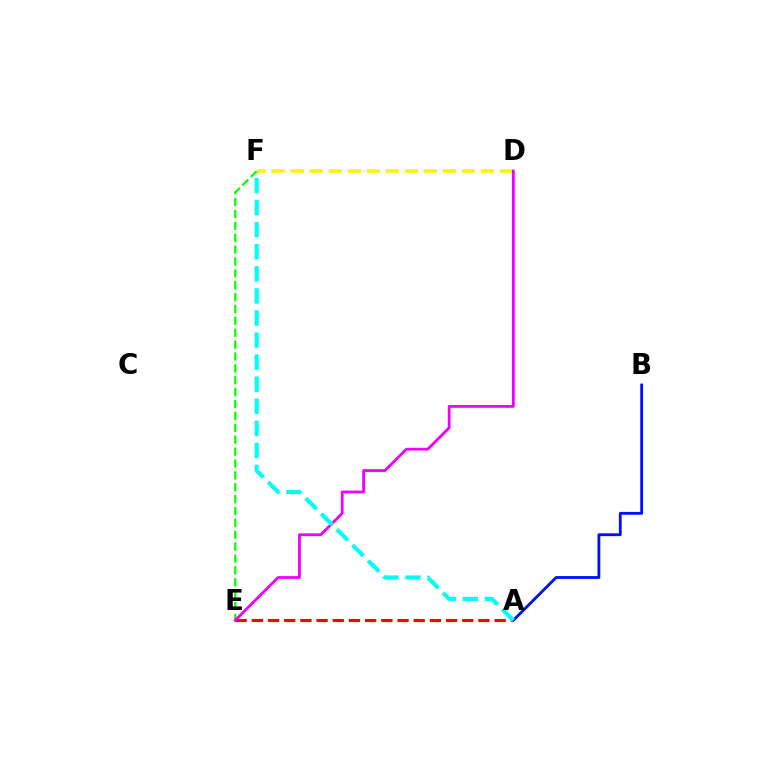{('A', 'B'): [{'color': '#0010ff', 'line_style': 'solid', 'thickness': 2.04}], ('D', 'F'): [{'color': '#fcf500', 'line_style': 'dashed', 'thickness': 2.58}], ('A', 'E'): [{'color': '#ff0000', 'line_style': 'dashed', 'thickness': 2.2}], ('E', 'F'): [{'color': '#08ff00', 'line_style': 'dashed', 'thickness': 1.61}], ('D', 'E'): [{'color': '#ee00ff', 'line_style': 'solid', 'thickness': 2.01}], ('A', 'F'): [{'color': '#00fff6', 'line_style': 'dashed', 'thickness': 3.0}]}